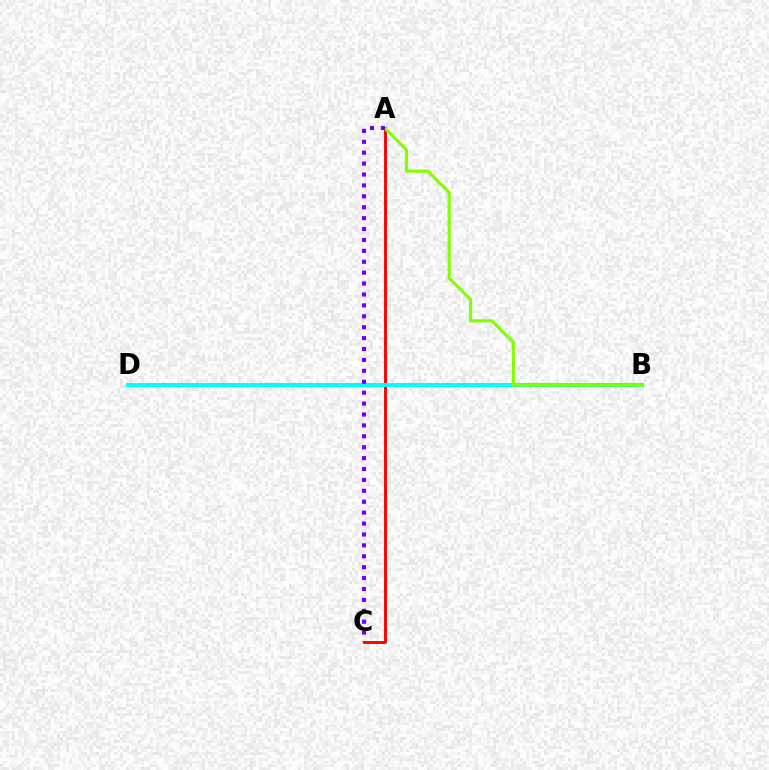{('A', 'C'): [{'color': '#ff0000', 'line_style': 'solid', 'thickness': 2.09}, {'color': '#7200ff', 'line_style': 'dotted', 'thickness': 2.96}], ('B', 'D'): [{'color': '#00fff6', 'line_style': 'solid', 'thickness': 2.94}], ('A', 'B'): [{'color': '#84ff00', 'line_style': 'solid', 'thickness': 2.27}]}